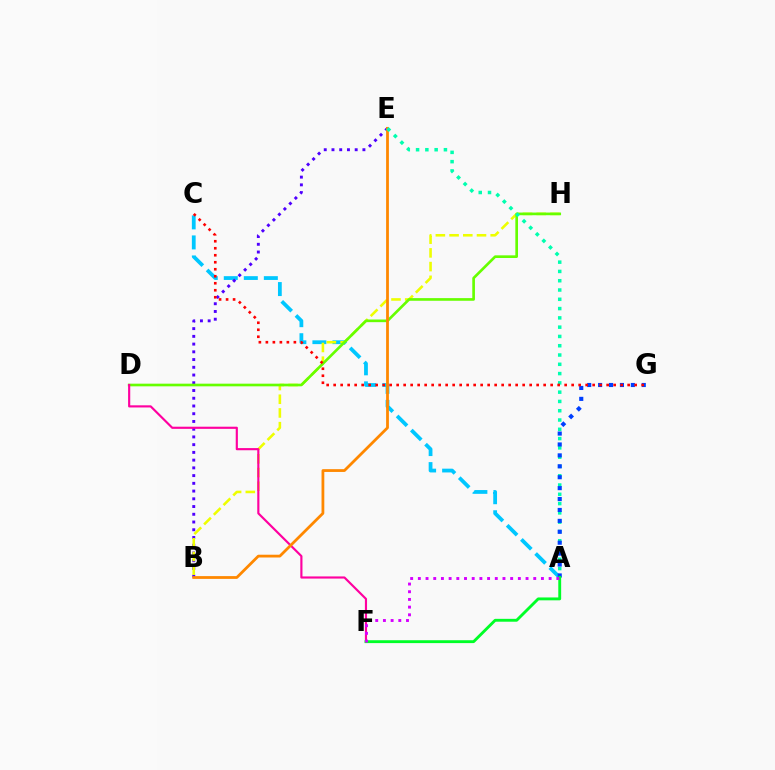{('A', 'C'): [{'color': '#00c7ff', 'line_style': 'dashed', 'thickness': 2.72}], ('B', 'E'): [{'color': '#4f00ff', 'line_style': 'dotted', 'thickness': 2.1}, {'color': '#ff8800', 'line_style': 'solid', 'thickness': 2.0}], ('B', 'H'): [{'color': '#eeff00', 'line_style': 'dashed', 'thickness': 1.86}], ('D', 'H'): [{'color': '#66ff00', 'line_style': 'solid', 'thickness': 1.91}], ('D', 'F'): [{'color': '#ff00a0', 'line_style': 'solid', 'thickness': 1.55}], ('A', 'E'): [{'color': '#00ffaf', 'line_style': 'dotted', 'thickness': 2.52}], ('A', 'G'): [{'color': '#003fff', 'line_style': 'dotted', 'thickness': 2.97}], ('C', 'G'): [{'color': '#ff0000', 'line_style': 'dotted', 'thickness': 1.9}], ('A', 'F'): [{'color': '#00ff27', 'line_style': 'solid', 'thickness': 2.07}, {'color': '#d600ff', 'line_style': 'dotted', 'thickness': 2.09}]}